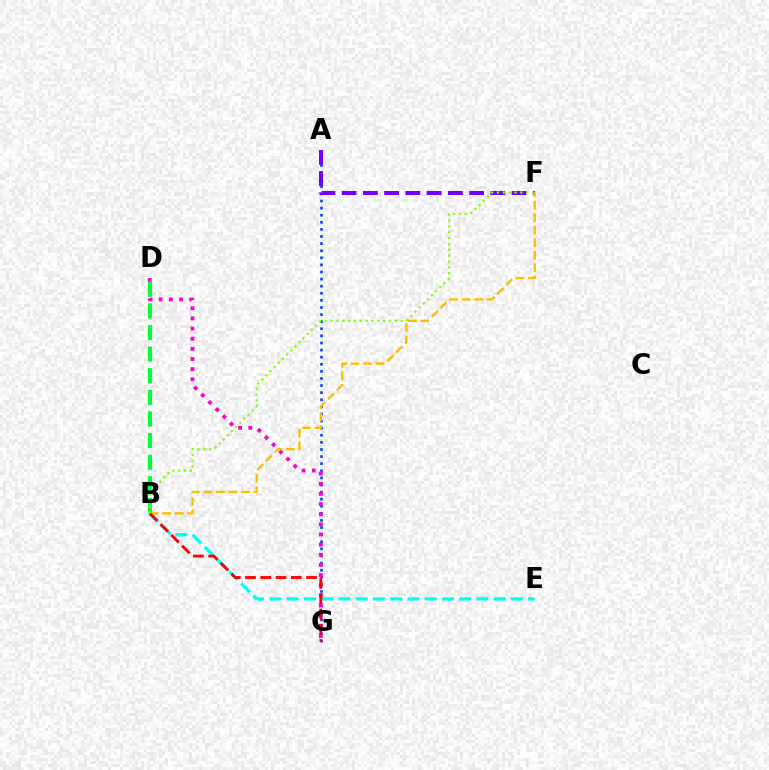{('A', 'G'): [{'color': '#004bff', 'line_style': 'dotted', 'thickness': 1.93}], ('B', 'E'): [{'color': '#00fff6', 'line_style': 'dashed', 'thickness': 2.34}], ('D', 'G'): [{'color': '#ff00cf', 'line_style': 'dotted', 'thickness': 2.76}], ('A', 'F'): [{'color': '#7200ff', 'line_style': 'dashed', 'thickness': 2.89}], ('B', 'F'): [{'color': '#ffbd00', 'line_style': 'dashed', 'thickness': 1.7}, {'color': '#84ff00', 'line_style': 'dotted', 'thickness': 1.59}], ('B', 'D'): [{'color': '#00ff39', 'line_style': 'dashed', 'thickness': 2.94}], ('B', 'G'): [{'color': '#ff0000', 'line_style': 'dashed', 'thickness': 2.07}]}